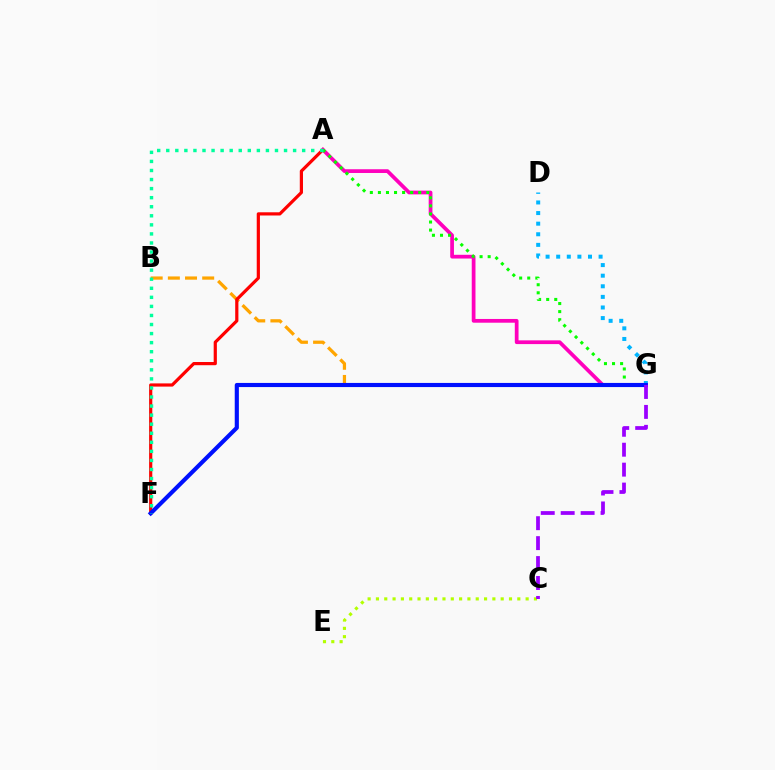{('C', 'E'): [{'color': '#b3ff00', 'line_style': 'dotted', 'thickness': 2.26}], ('B', 'G'): [{'color': '#ffa500', 'line_style': 'dashed', 'thickness': 2.33}], ('D', 'G'): [{'color': '#00b5ff', 'line_style': 'dotted', 'thickness': 2.88}], ('A', 'F'): [{'color': '#ff0000', 'line_style': 'solid', 'thickness': 2.3}, {'color': '#00ff9d', 'line_style': 'dotted', 'thickness': 2.46}], ('A', 'G'): [{'color': '#ff00bd', 'line_style': 'solid', 'thickness': 2.69}, {'color': '#08ff00', 'line_style': 'dotted', 'thickness': 2.19}], ('F', 'G'): [{'color': '#0010ff', 'line_style': 'solid', 'thickness': 2.97}], ('C', 'G'): [{'color': '#9b00ff', 'line_style': 'dashed', 'thickness': 2.71}]}